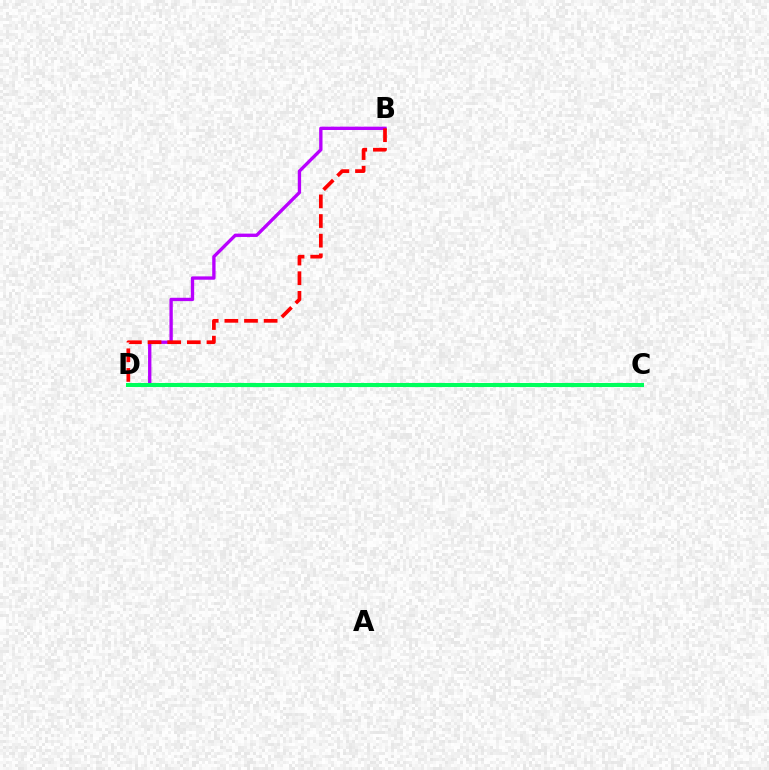{('C', 'D'): [{'color': '#0074ff', 'line_style': 'dashed', 'thickness': 1.54}, {'color': '#d1ff00', 'line_style': 'solid', 'thickness': 1.99}, {'color': '#00ff5c', 'line_style': 'solid', 'thickness': 2.91}], ('B', 'D'): [{'color': '#b900ff', 'line_style': 'solid', 'thickness': 2.4}, {'color': '#ff0000', 'line_style': 'dashed', 'thickness': 2.67}]}